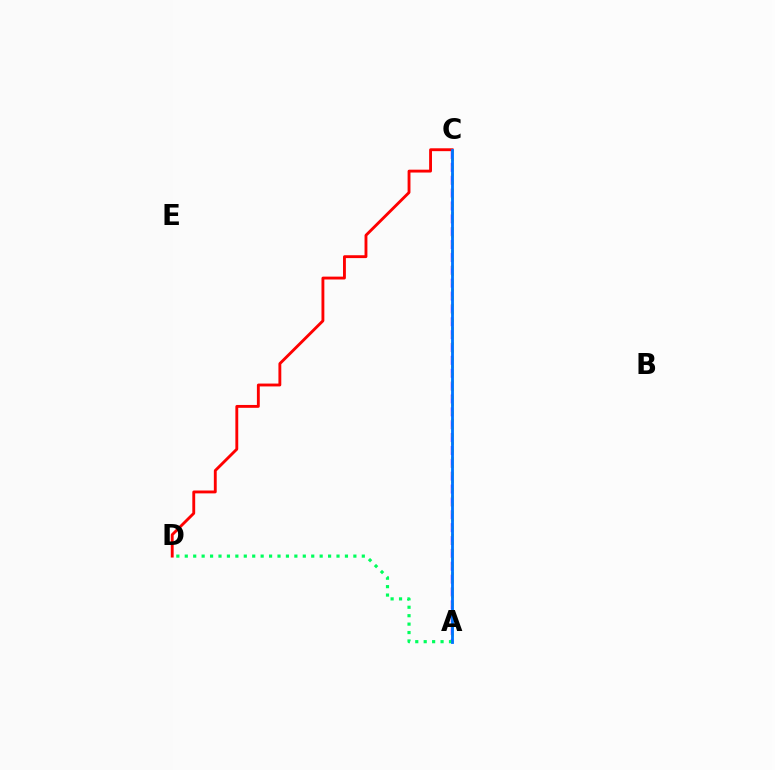{('A', 'C'): [{'color': '#b900ff', 'line_style': 'dashed', 'thickness': 1.75}, {'color': '#d1ff00', 'line_style': 'dotted', 'thickness': 2.08}, {'color': '#0074ff', 'line_style': 'solid', 'thickness': 2.04}], ('A', 'D'): [{'color': '#00ff5c', 'line_style': 'dotted', 'thickness': 2.29}], ('C', 'D'): [{'color': '#ff0000', 'line_style': 'solid', 'thickness': 2.06}]}